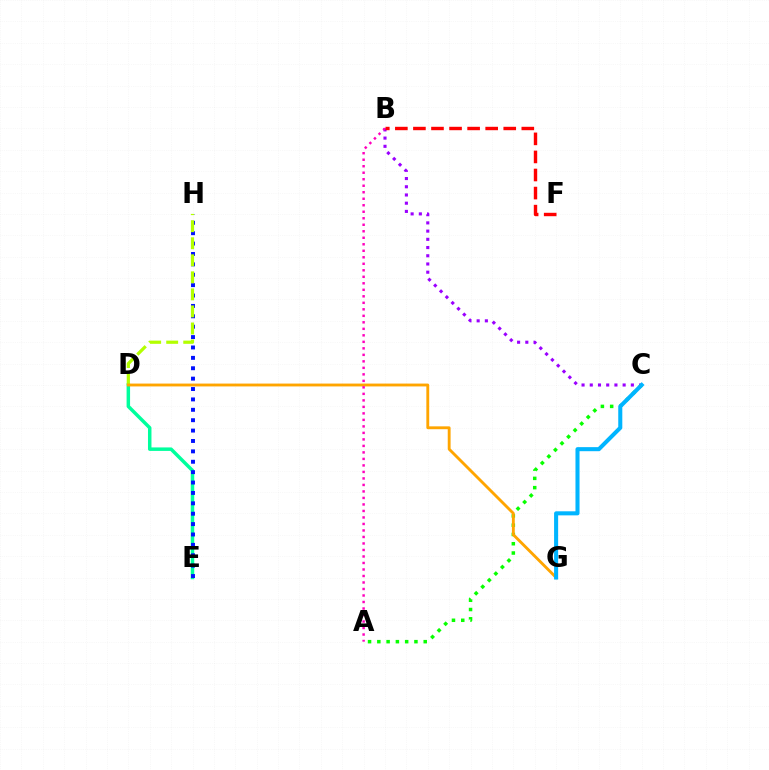{('B', 'C'): [{'color': '#9b00ff', 'line_style': 'dotted', 'thickness': 2.23}], ('D', 'E'): [{'color': '#00ff9d', 'line_style': 'solid', 'thickness': 2.51}], ('A', 'C'): [{'color': '#08ff00', 'line_style': 'dotted', 'thickness': 2.52}], ('E', 'H'): [{'color': '#0010ff', 'line_style': 'dotted', 'thickness': 2.82}], ('D', 'H'): [{'color': '#b3ff00', 'line_style': 'dashed', 'thickness': 2.31}], ('D', 'G'): [{'color': '#ffa500', 'line_style': 'solid', 'thickness': 2.06}], ('C', 'G'): [{'color': '#00b5ff', 'line_style': 'solid', 'thickness': 2.92}], ('A', 'B'): [{'color': '#ff00bd', 'line_style': 'dotted', 'thickness': 1.77}], ('B', 'F'): [{'color': '#ff0000', 'line_style': 'dashed', 'thickness': 2.45}]}